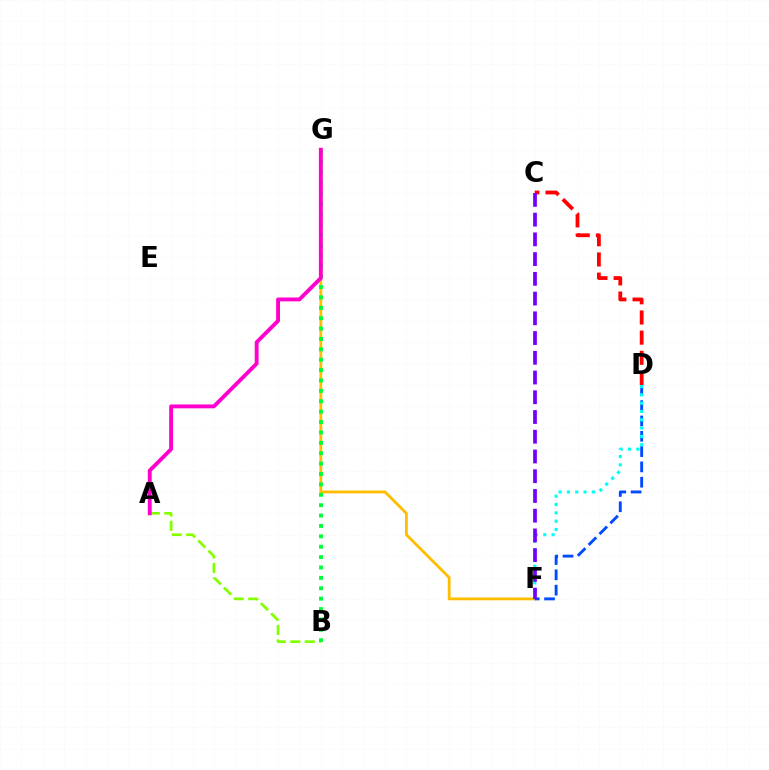{('F', 'G'): [{'color': '#ffbd00', 'line_style': 'solid', 'thickness': 2.03}], ('A', 'B'): [{'color': '#84ff00', 'line_style': 'dashed', 'thickness': 1.96}], ('B', 'G'): [{'color': '#00ff39', 'line_style': 'dotted', 'thickness': 2.82}], ('C', 'D'): [{'color': '#ff0000', 'line_style': 'dashed', 'thickness': 2.74}], ('A', 'G'): [{'color': '#ff00cf', 'line_style': 'solid', 'thickness': 2.79}], ('D', 'F'): [{'color': '#004bff', 'line_style': 'dashed', 'thickness': 2.08}, {'color': '#00fff6', 'line_style': 'dotted', 'thickness': 2.26}], ('C', 'F'): [{'color': '#7200ff', 'line_style': 'dashed', 'thickness': 2.68}]}